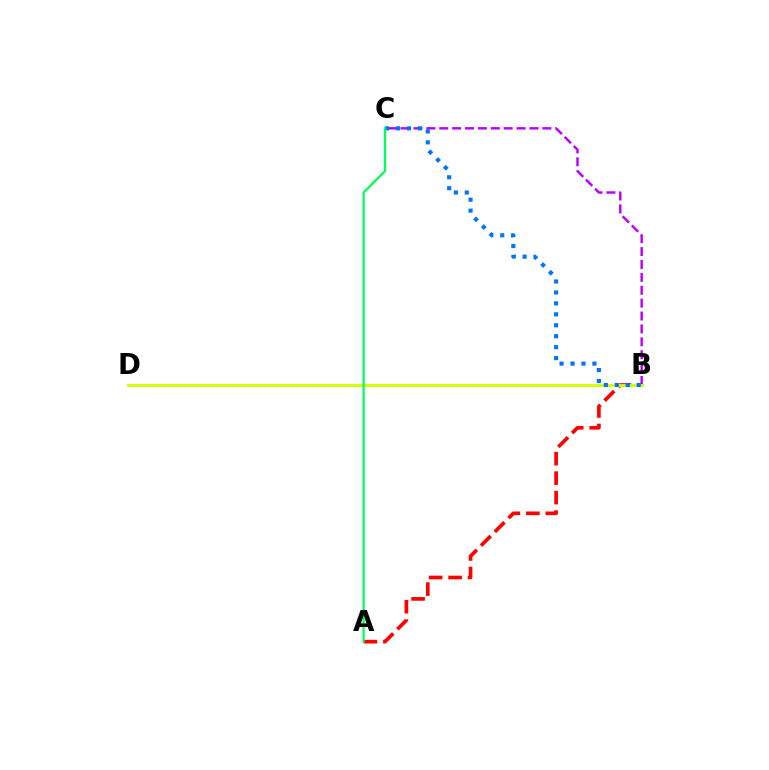{('A', 'B'): [{'color': '#ff0000', 'line_style': 'dashed', 'thickness': 2.65}], ('B', 'C'): [{'color': '#b900ff', 'line_style': 'dashed', 'thickness': 1.75}, {'color': '#0074ff', 'line_style': 'dotted', 'thickness': 2.97}], ('B', 'D'): [{'color': '#d1ff00', 'line_style': 'solid', 'thickness': 2.05}], ('A', 'C'): [{'color': '#00ff5c', 'line_style': 'solid', 'thickness': 1.64}]}